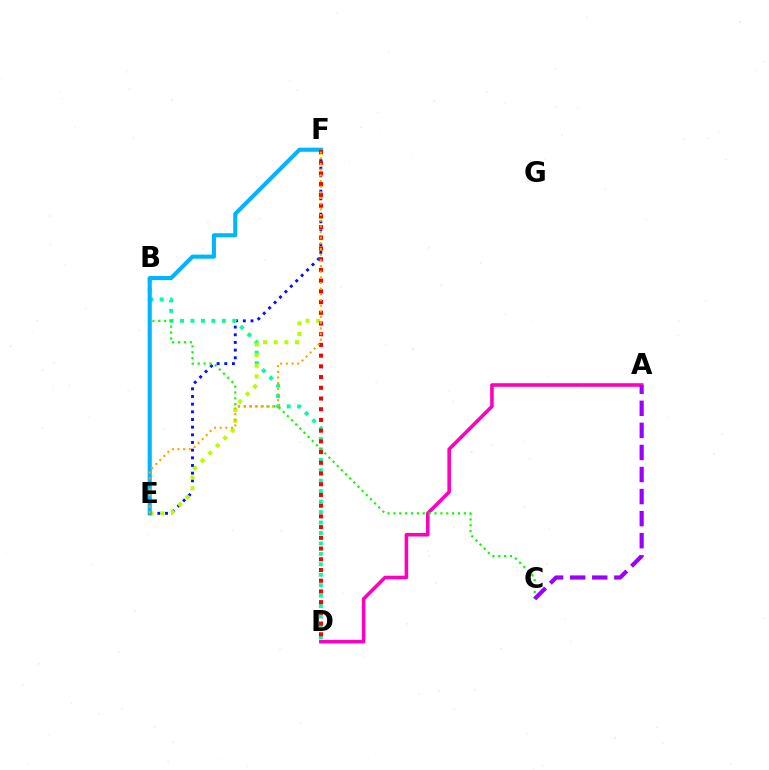{('A', 'D'): [{'color': '#ff00bd', 'line_style': 'solid', 'thickness': 2.57}], ('E', 'F'): [{'color': '#0010ff', 'line_style': 'dotted', 'thickness': 2.08}, {'color': '#b3ff00', 'line_style': 'dotted', 'thickness': 2.89}, {'color': '#00b5ff', 'line_style': 'solid', 'thickness': 2.96}, {'color': '#ffa500', 'line_style': 'dotted', 'thickness': 1.54}], ('B', 'D'): [{'color': '#00ff9d', 'line_style': 'dotted', 'thickness': 2.84}], ('B', 'C'): [{'color': '#08ff00', 'line_style': 'dotted', 'thickness': 1.6}], ('A', 'C'): [{'color': '#9b00ff', 'line_style': 'dashed', 'thickness': 3.0}], ('D', 'F'): [{'color': '#ff0000', 'line_style': 'dotted', 'thickness': 2.91}]}